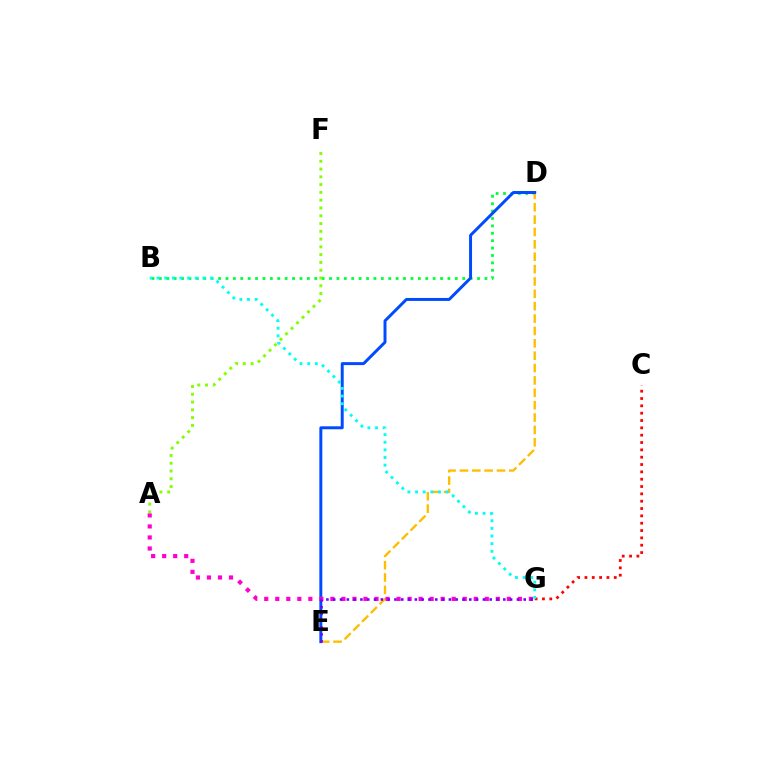{('B', 'D'): [{'color': '#00ff39', 'line_style': 'dotted', 'thickness': 2.01}], ('C', 'G'): [{'color': '#ff0000', 'line_style': 'dotted', 'thickness': 1.99}], ('D', 'E'): [{'color': '#ffbd00', 'line_style': 'dashed', 'thickness': 1.68}, {'color': '#004bff', 'line_style': 'solid', 'thickness': 2.13}], ('A', 'G'): [{'color': '#ff00cf', 'line_style': 'dotted', 'thickness': 3.0}], ('E', 'G'): [{'color': '#7200ff', 'line_style': 'dotted', 'thickness': 1.85}], ('A', 'F'): [{'color': '#84ff00', 'line_style': 'dotted', 'thickness': 2.11}], ('B', 'G'): [{'color': '#00fff6', 'line_style': 'dotted', 'thickness': 2.08}]}